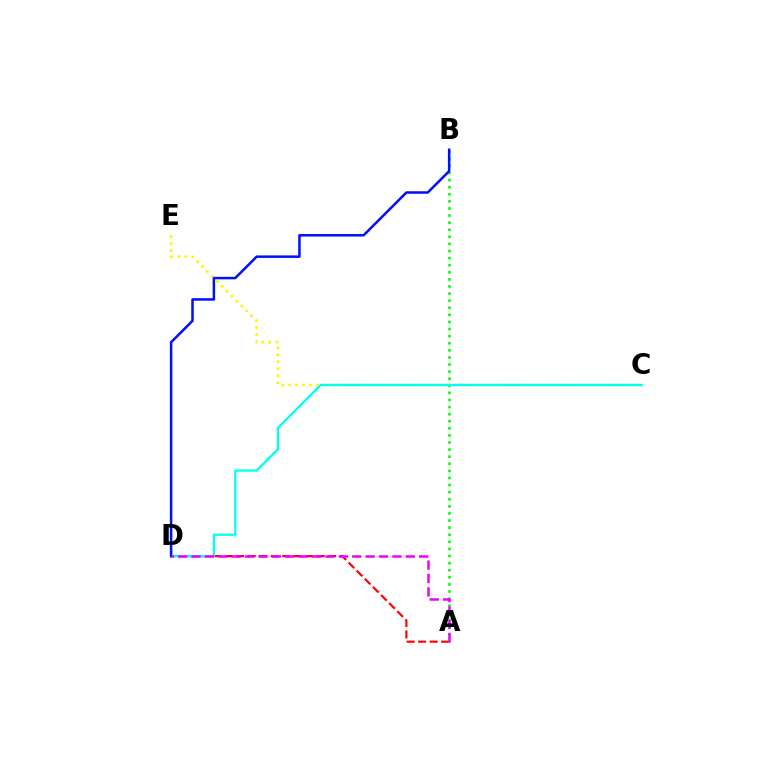{('C', 'E'): [{'color': '#fcf500', 'line_style': 'dotted', 'thickness': 1.89}], ('A', 'D'): [{'color': '#ff0000', 'line_style': 'dashed', 'thickness': 1.56}, {'color': '#ee00ff', 'line_style': 'dashed', 'thickness': 1.82}], ('A', 'B'): [{'color': '#08ff00', 'line_style': 'dotted', 'thickness': 1.93}], ('C', 'D'): [{'color': '#00fff6', 'line_style': 'solid', 'thickness': 1.65}], ('B', 'D'): [{'color': '#0010ff', 'line_style': 'solid', 'thickness': 1.81}]}